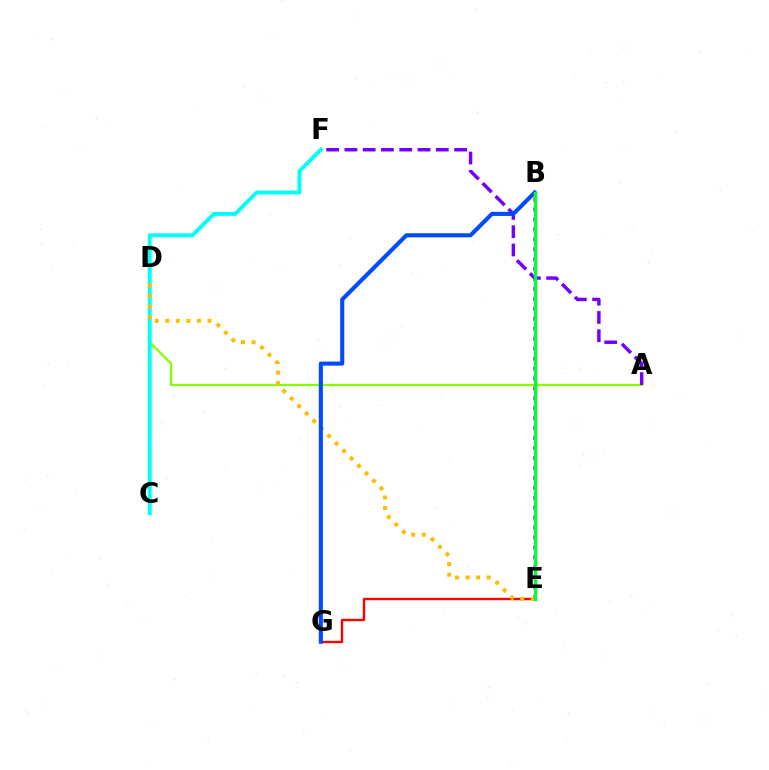{('B', 'E'): [{'color': '#ff00cf', 'line_style': 'dotted', 'thickness': 2.7}, {'color': '#00ff39', 'line_style': 'solid', 'thickness': 2.46}], ('E', 'G'): [{'color': '#ff0000', 'line_style': 'solid', 'thickness': 1.71}], ('A', 'D'): [{'color': '#84ff00', 'line_style': 'solid', 'thickness': 1.63}], ('C', 'F'): [{'color': '#00fff6', 'line_style': 'solid', 'thickness': 2.79}], ('D', 'E'): [{'color': '#ffbd00', 'line_style': 'dotted', 'thickness': 2.87}], ('A', 'F'): [{'color': '#7200ff', 'line_style': 'dashed', 'thickness': 2.48}], ('B', 'G'): [{'color': '#004bff', 'line_style': 'solid', 'thickness': 2.94}]}